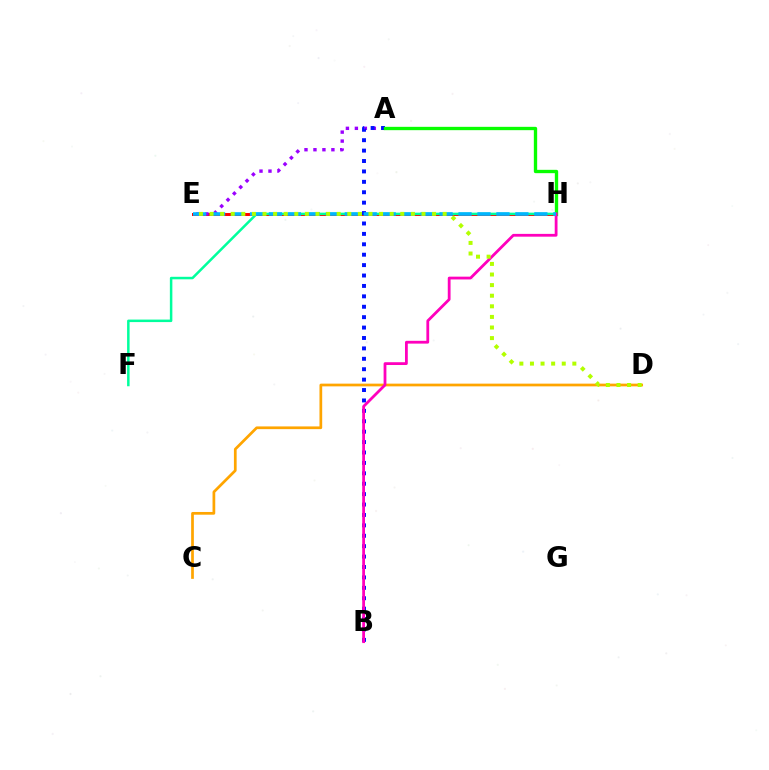{('E', 'H'): [{'color': '#ff0000', 'line_style': 'solid', 'thickness': 2.13}, {'color': '#00b5ff', 'line_style': 'dashed', 'thickness': 2.58}], ('A', 'E'): [{'color': '#9b00ff', 'line_style': 'dotted', 'thickness': 2.44}], ('F', 'H'): [{'color': '#00ff9d', 'line_style': 'solid', 'thickness': 1.8}], ('A', 'B'): [{'color': '#0010ff', 'line_style': 'dotted', 'thickness': 2.83}], ('C', 'D'): [{'color': '#ffa500', 'line_style': 'solid', 'thickness': 1.96}], ('A', 'H'): [{'color': '#08ff00', 'line_style': 'solid', 'thickness': 2.4}], ('B', 'H'): [{'color': '#ff00bd', 'line_style': 'solid', 'thickness': 2.01}], ('D', 'E'): [{'color': '#b3ff00', 'line_style': 'dotted', 'thickness': 2.88}]}